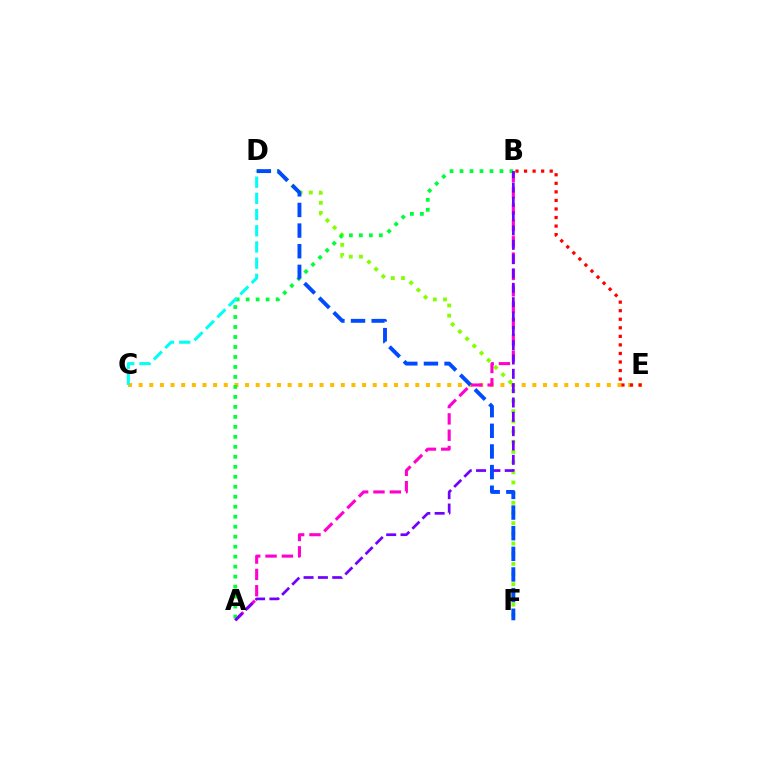{('C', 'E'): [{'color': '#ffbd00', 'line_style': 'dotted', 'thickness': 2.89}], ('B', 'E'): [{'color': '#ff0000', 'line_style': 'dotted', 'thickness': 2.32}], ('D', 'F'): [{'color': '#84ff00', 'line_style': 'dotted', 'thickness': 2.77}, {'color': '#004bff', 'line_style': 'dashed', 'thickness': 2.8}], ('A', 'B'): [{'color': '#ff00cf', 'line_style': 'dashed', 'thickness': 2.22}, {'color': '#00ff39', 'line_style': 'dotted', 'thickness': 2.71}, {'color': '#7200ff', 'line_style': 'dashed', 'thickness': 1.95}], ('C', 'D'): [{'color': '#00fff6', 'line_style': 'dashed', 'thickness': 2.2}]}